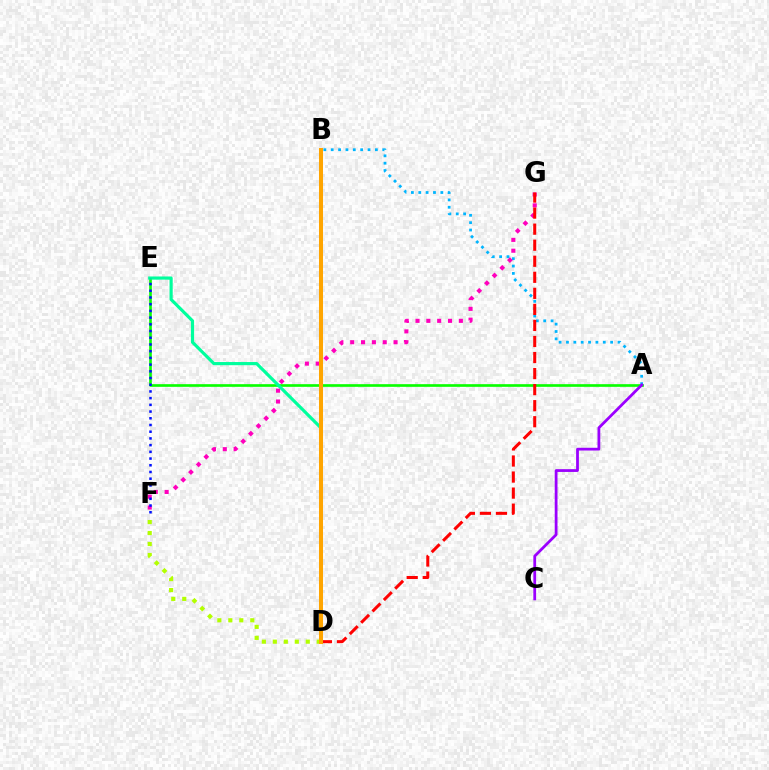{('A', 'E'): [{'color': '#08ff00', 'line_style': 'solid', 'thickness': 1.92}], ('D', 'F'): [{'color': '#b3ff00', 'line_style': 'dotted', 'thickness': 2.98}], ('D', 'E'): [{'color': '#00ff9d', 'line_style': 'solid', 'thickness': 2.28}], ('A', 'B'): [{'color': '#00b5ff', 'line_style': 'dotted', 'thickness': 2.0}], ('A', 'C'): [{'color': '#9b00ff', 'line_style': 'solid', 'thickness': 2.0}], ('F', 'G'): [{'color': '#ff00bd', 'line_style': 'dotted', 'thickness': 2.94}], ('D', 'G'): [{'color': '#ff0000', 'line_style': 'dashed', 'thickness': 2.18}], ('B', 'D'): [{'color': '#ffa500', 'line_style': 'solid', 'thickness': 2.9}], ('E', 'F'): [{'color': '#0010ff', 'line_style': 'dotted', 'thickness': 1.82}]}